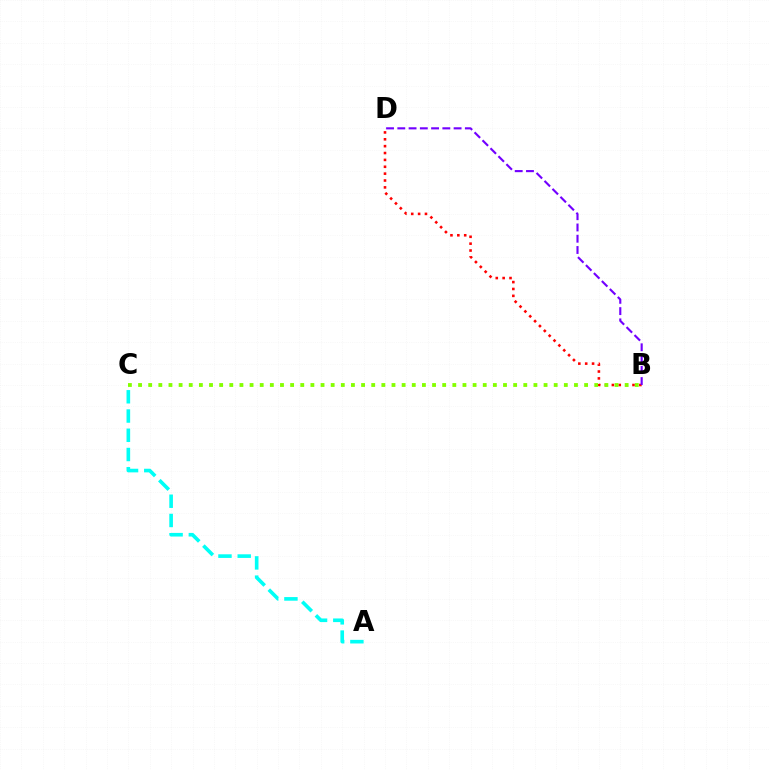{('B', 'D'): [{'color': '#ff0000', 'line_style': 'dotted', 'thickness': 1.87}, {'color': '#7200ff', 'line_style': 'dashed', 'thickness': 1.53}], ('B', 'C'): [{'color': '#84ff00', 'line_style': 'dotted', 'thickness': 2.75}], ('A', 'C'): [{'color': '#00fff6', 'line_style': 'dashed', 'thickness': 2.61}]}